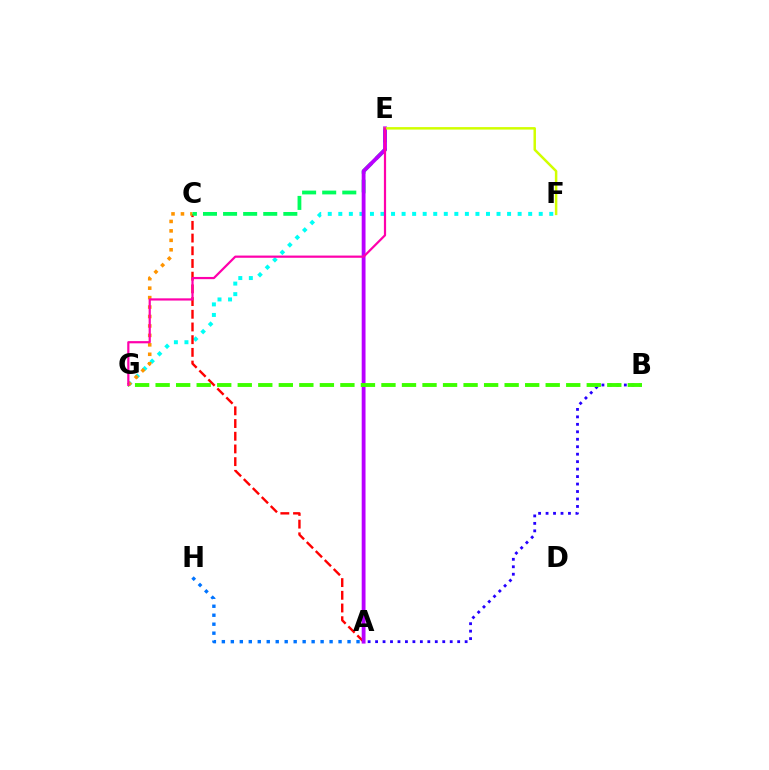{('F', 'G'): [{'color': '#00fff6', 'line_style': 'dotted', 'thickness': 2.87}], ('A', 'B'): [{'color': '#2500ff', 'line_style': 'dotted', 'thickness': 2.03}], ('A', 'C'): [{'color': '#ff0000', 'line_style': 'dashed', 'thickness': 1.73}], ('C', 'G'): [{'color': '#ff9400', 'line_style': 'dotted', 'thickness': 2.57}], ('C', 'E'): [{'color': '#00ff5c', 'line_style': 'dashed', 'thickness': 2.73}], ('A', 'E'): [{'color': '#b900ff', 'line_style': 'solid', 'thickness': 2.75}], ('B', 'G'): [{'color': '#3dff00', 'line_style': 'dashed', 'thickness': 2.79}], ('A', 'H'): [{'color': '#0074ff', 'line_style': 'dotted', 'thickness': 2.44}], ('E', 'F'): [{'color': '#d1ff00', 'line_style': 'solid', 'thickness': 1.79}], ('E', 'G'): [{'color': '#ff00ac', 'line_style': 'solid', 'thickness': 1.59}]}